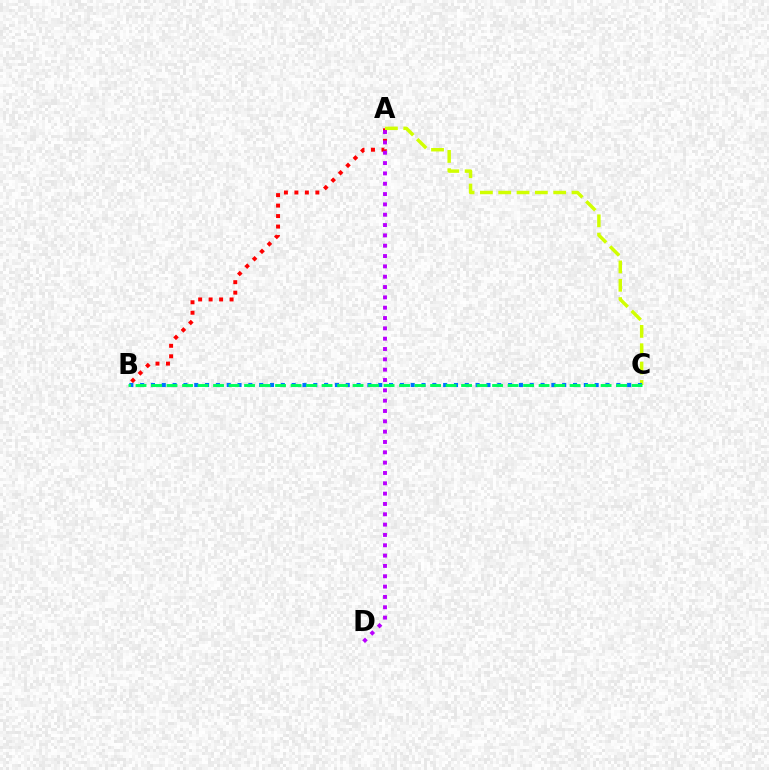{('A', 'B'): [{'color': '#ff0000', 'line_style': 'dotted', 'thickness': 2.85}], ('A', 'C'): [{'color': '#d1ff00', 'line_style': 'dashed', 'thickness': 2.49}], ('A', 'D'): [{'color': '#b900ff', 'line_style': 'dotted', 'thickness': 2.81}], ('B', 'C'): [{'color': '#0074ff', 'line_style': 'dotted', 'thickness': 2.94}, {'color': '#00ff5c', 'line_style': 'dashed', 'thickness': 2.11}]}